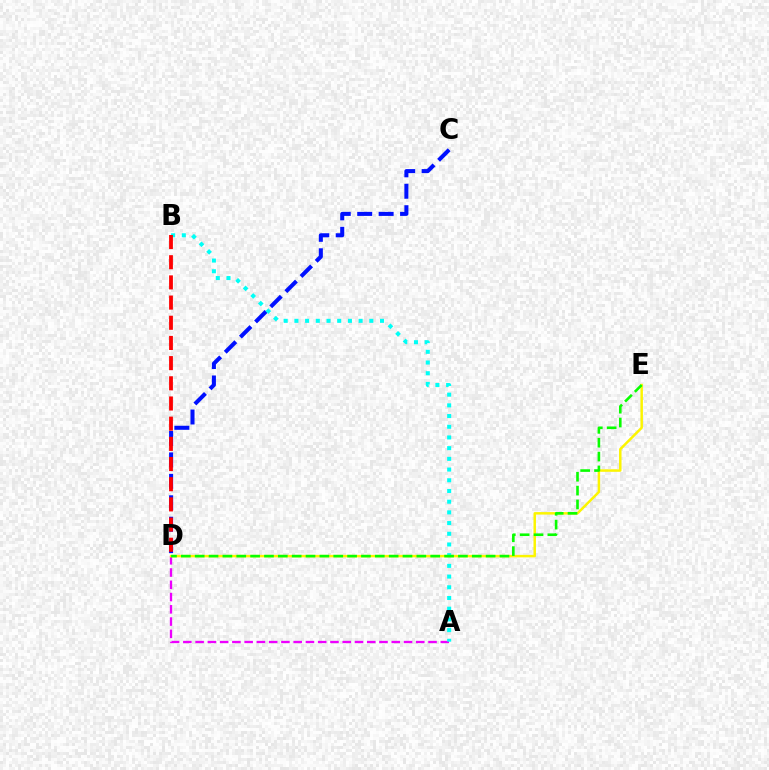{('A', 'D'): [{'color': '#ee00ff', 'line_style': 'dashed', 'thickness': 1.67}], ('D', 'E'): [{'color': '#fcf500', 'line_style': 'solid', 'thickness': 1.79}, {'color': '#08ff00', 'line_style': 'dashed', 'thickness': 1.88}], ('C', 'D'): [{'color': '#0010ff', 'line_style': 'dashed', 'thickness': 2.91}], ('A', 'B'): [{'color': '#00fff6', 'line_style': 'dotted', 'thickness': 2.91}], ('B', 'D'): [{'color': '#ff0000', 'line_style': 'dashed', 'thickness': 2.74}]}